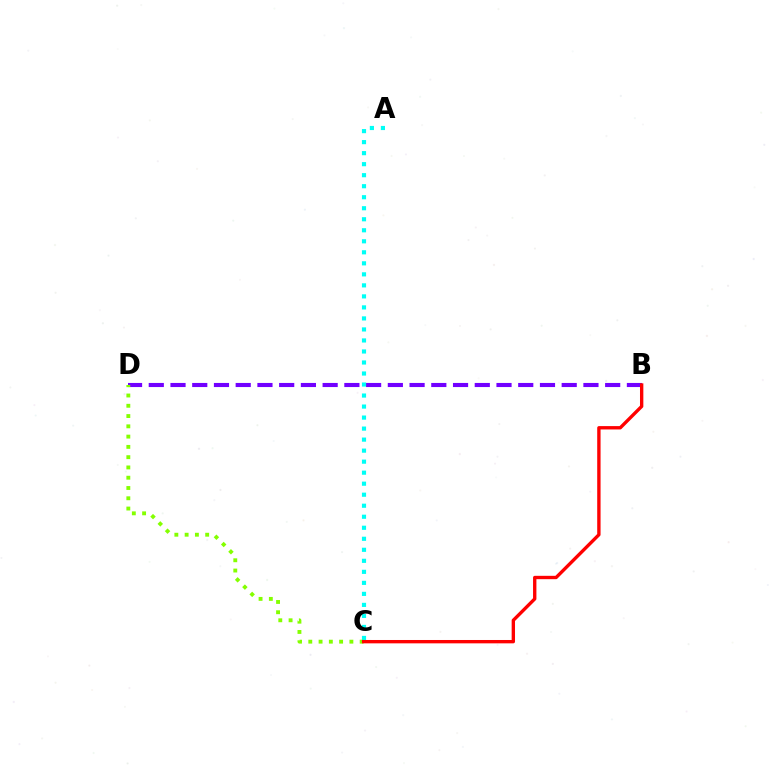{('B', 'D'): [{'color': '#7200ff', 'line_style': 'dashed', 'thickness': 2.95}], ('A', 'C'): [{'color': '#00fff6', 'line_style': 'dotted', 'thickness': 2.99}], ('C', 'D'): [{'color': '#84ff00', 'line_style': 'dotted', 'thickness': 2.79}], ('B', 'C'): [{'color': '#ff0000', 'line_style': 'solid', 'thickness': 2.42}]}